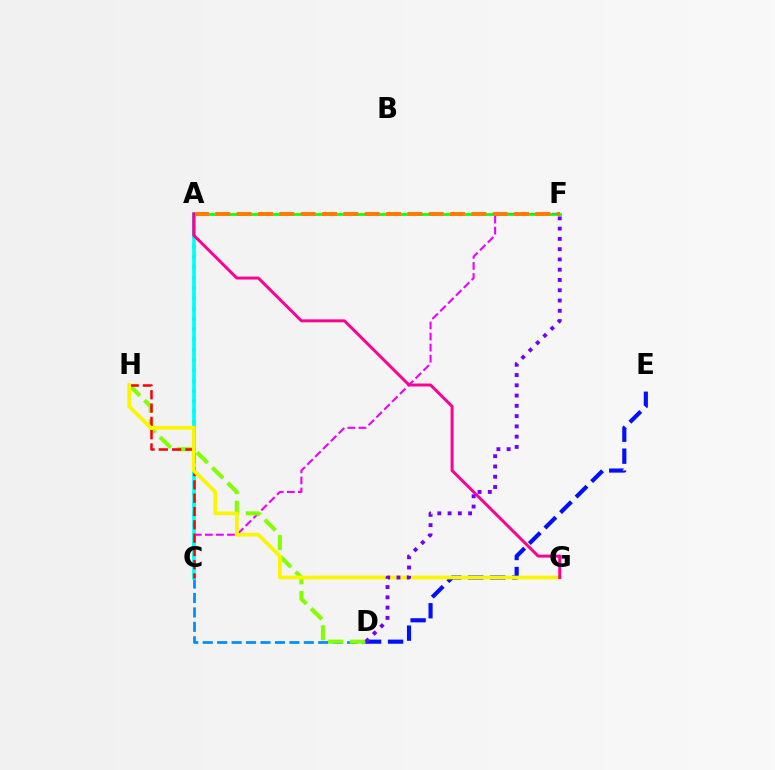{('C', 'D'): [{'color': '#008cff', 'line_style': 'dashed', 'thickness': 1.96}], ('C', 'F'): [{'color': '#ee00ff', 'line_style': 'dashed', 'thickness': 1.5}], ('D', 'H'): [{'color': '#84ff00', 'line_style': 'dashed', 'thickness': 2.94}], ('A', 'F'): [{'color': '#08ff00', 'line_style': 'solid', 'thickness': 1.92}, {'color': '#ff7c00', 'line_style': 'dashed', 'thickness': 2.9}], ('A', 'C'): [{'color': '#00ff74', 'line_style': 'dotted', 'thickness': 2.8}, {'color': '#00fff6', 'line_style': 'solid', 'thickness': 2.67}], ('D', 'E'): [{'color': '#0010ff', 'line_style': 'dashed', 'thickness': 2.98}], ('C', 'H'): [{'color': '#ff0000', 'line_style': 'dashed', 'thickness': 1.81}], ('G', 'H'): [{'color': '#fcf500', 'line_style': 'solid', 'thickness': 2.68}], ('A', 'G'): [{'color': '#ff0094', 'line_style': 'solid', 'thickness': 2.13}], ('D', 'F'): [{'color': '#7200ff', 'line_style': 'dotted', 'thickness': 2.79}]}